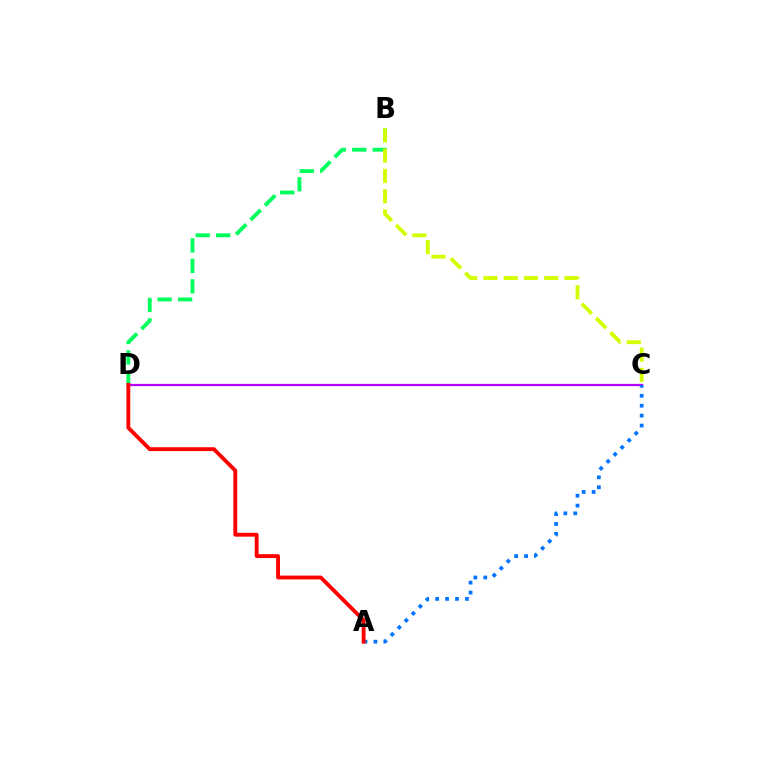{('B', 'D'): [{'color': '#00ff5c', 'line_style': 'dashed', 'thickness': 2.78}], ('B', 'C'): [{'color': '#d1ff00', 'line_style': 'dashed', 'thickness': 2.75}], ('C', 'D'): [{'color': '#b900ff', 'line_style': 'solid', 'thickness': 1.61}], ('A', 'C'): [{'color': '#0074ff', 'line_style': 'dotted', 'thickness': 2.7}], ('A', 'D'): [{'color': '#ff0000', 'line_style': 'solid', 'thickness': 2.78}]}